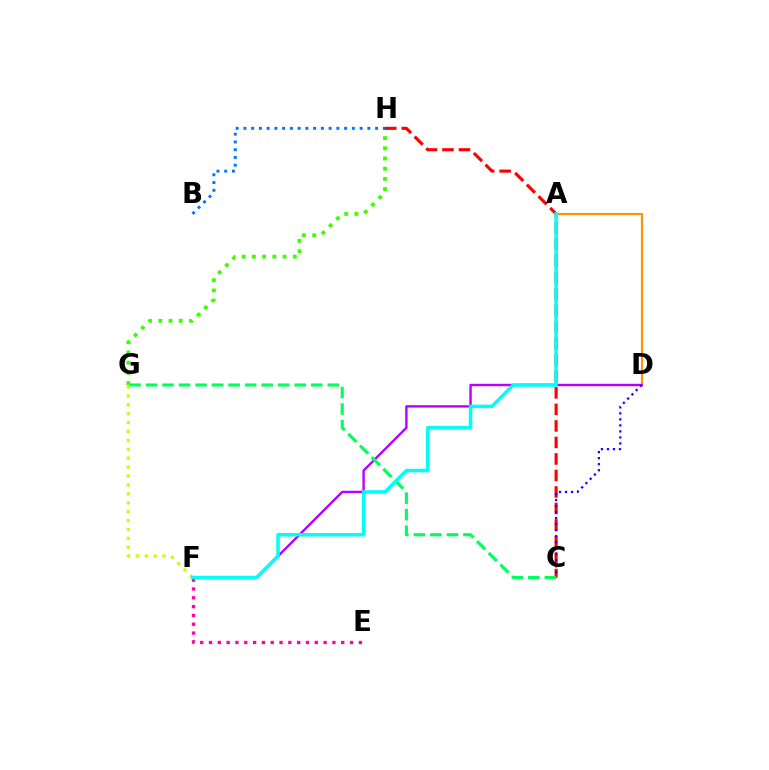{('G', 'H'): [{'color': '#3dff00', 'line_style': 'dotted', 'thickness': 2.77}], ('E', 'F'): [{'color': '#ff00ac', 'line_style': 'dotted', 'thickness': 2.4}], ('C', 'H'): [{'color': '#ff0000', 'line_style': 'dashed', 'thickness': 2.24}], ('A', 'D'): [{'color': '#ff9400', 'line_style': 'solid', 'thickness': 1.58}], ('D', 'F'): [{'color': '#b900ff', 'line_style': 'solid', 'thickness': 1.74}], ('C', 'G'): [{'color': '#00ff5c', 'line_style': 'dashed', 'thickness': 2.24}], ('F', 'G'): [{'color': '#d1ff00', 'line_style': 'dotted', 'thickness': 2.42}], ('B', 'H'): [{'color': '#0074ff', 'line_style': 'dotted', 'thickness': 2.1}], ('A', 'F'): [{'color': '#00fff6', 'line_style': 'solid', 'thickness': 2.52}], ('C', 'D'): [{'color': '#2500ff', 'line_style': 'dotted', 'thickness': 1.63}]}